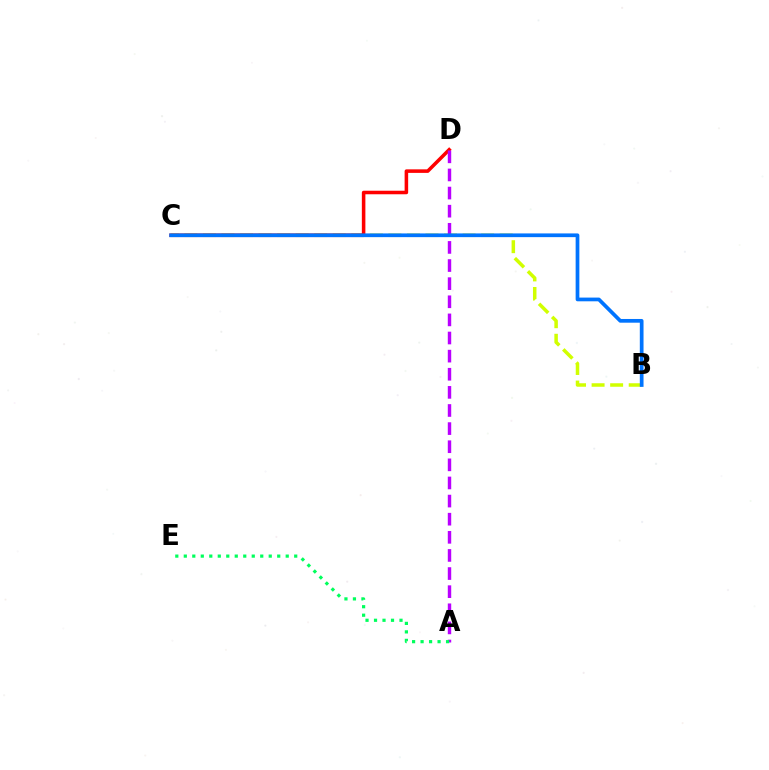{('B', 'C'): [{'color': '#d1ff00', 'line_style': 'dashed', 'thickness': 2.52}, {'color': '#0074ff', 'line_style': 'solid', 'thickness': 2.68}], ('C', 'D'): [{'color': '#ff0000', 'line_style': 'solid', 'thickness': 2.55}], ('A', 'D'): [{'color': '#b900ff', 'line_style': 'dashed', 'thickness': 2.46}], ('A', 'E'): [{'color': '#00ff5c', 'line_style': 'dotted', 'thickness': 2.31}]}